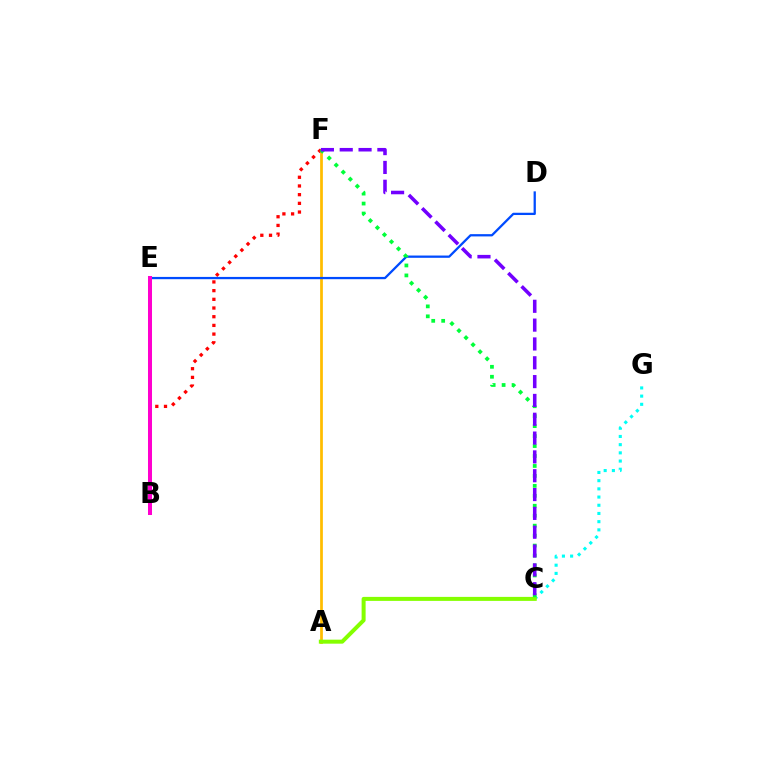{('A', 'F'): [{'color': '#ffbd00', 'line_style': 'solid', 'thickness': 1.97}], ('C', 'G'): [{'color': '#00fff6', 'line_style': 'dotted', 'thickness': 2.23}], ('A', 'C'): [{'color': '#84ff00', 'line_style': 'solid', 'thickness': 2.88}], ('B', 'F'): [{'color': '#ff0000', 'line_style': 'dotted', 'thickness': 2.36}], ('D', 'E'): [{'color': '#004bff', 'line_style': 'solid', 'thickness': 1.64}], ('B', 'E'): [{'color': '#ff00cf', 'line_style': 'solid', 'thickness': 2.88}], ('C', 'F'): [{'color': '#00ff39', 'line_style': 'dotted', 'thickness': 2.7}, {'color': '#7200ff', 'line_style': 'dashed', 'thickness': 2.56}]}